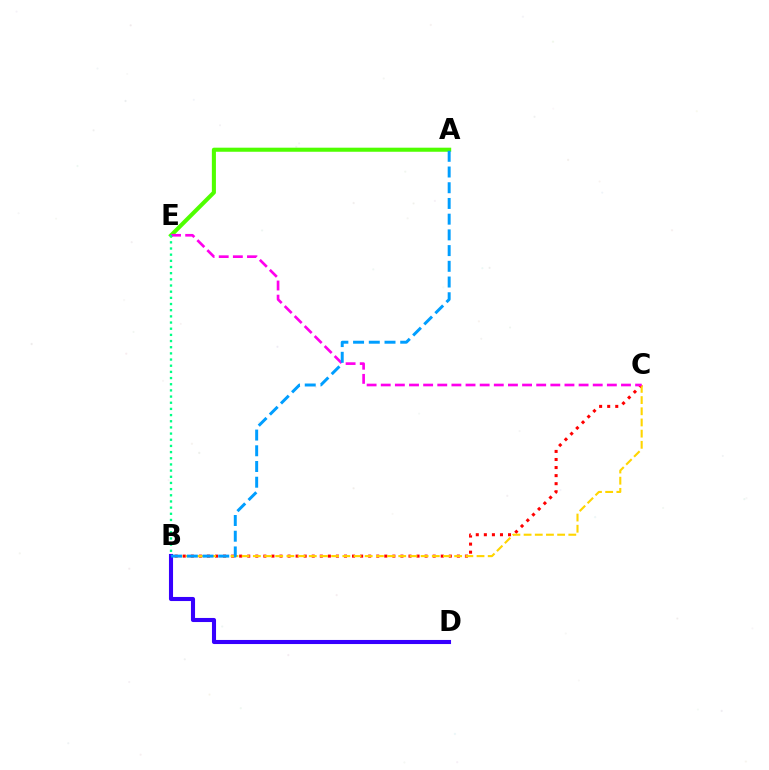{('B', 'C'): [{'color': '#ff0000', 'line_style': 'dotted', 'thickness': 2.19}, {'color': '#ffd500', 'line_style': 'dashed', 'thickness': 1.52}], ('A', 'E'): [{'color': '#4fff00', 'line_style': 'solid', 'thickness': 2.93}], ('C', 'E'): [{'color': '#ff00ed', 'line_style': 'dashed', 'thickness': 1.92}], ('B', 'D'): [{'color': '#3700ff', 'line_style': 'solid', 'thickness': 2.94}], ('A', 'B'): [{'color': '#009eff', 'line_style': 'dashed', 'thickness': 2.13}], ('B', 'E'): [{'color': '#00ff86', 'line_style': 'dotted', 'thickness': 1.68}]}